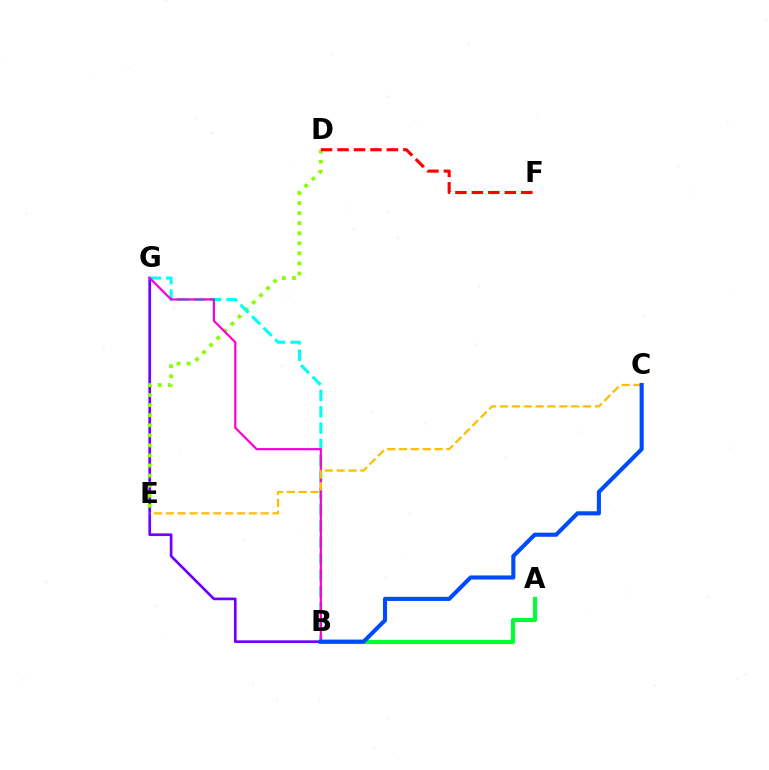{('B', 'G'): [{'color': '#7200ff', 'line_style': 'solid', 'thickness': 1.94}, {'color': '#00fff6', 'line_style': 'dashed', 'thickness': 2.22}, {'color': '#ff00cf', 'line_style': 'solid', 'thickness': 1.59}], ('D', 'E'): [{'color': '#84ff00', 'line_style': 'dotted', 'thickness': 2.73}], ('A', 'B'): [{'color': '#00ff39', 'line_style': 'solid', 'thickness': 2.98}], ('C', 'E'): [{'color': '#ffbd00', 'line_style': 'dashed', 'thickness': 1.61}], ('B', 'C'): [{'color': '#004bff', 'line_style': 'solid', 'thickness': 2.96}], ('D', 'F'): [{'color': '#ff0000', 'line_style': 'dashed', 'thickness': 2.24}]}